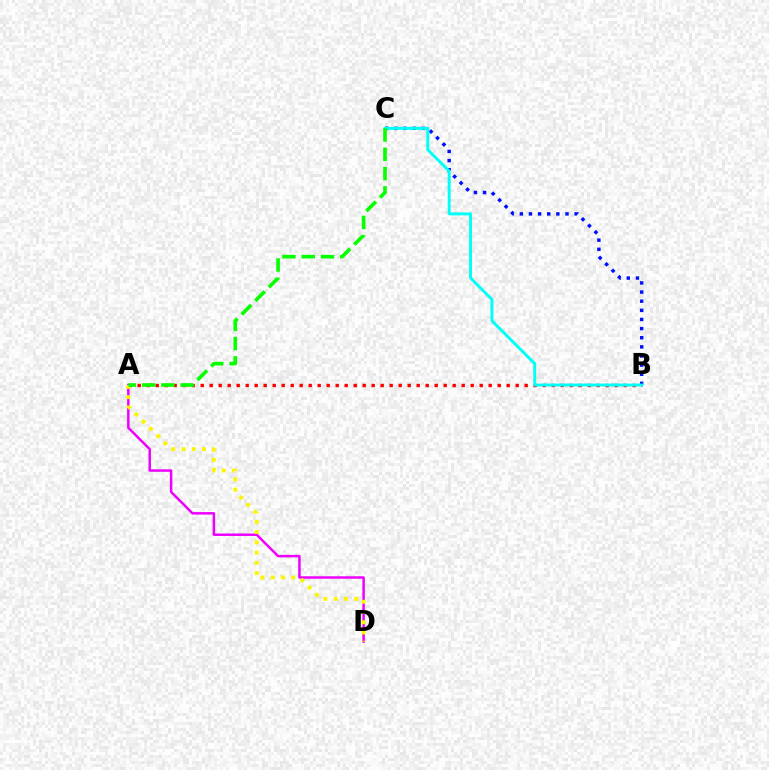{('A', 'B'): [{'color': '#ff0000', 'line_style': 'dotted', 'thickness': 2.45}], ('B', 'C'): [{'color': '#0010ff', 'line_style': 'dotted', 'thickness': 2.48}, {'color': '#00fff6', 'line_style': 'solid', 'thickness': 2.11}], ('A', 'D'): [{'color': '#ee00ff', 'line_style': 'solid', 'thickness': 1.79}, {'color': '#fcf500', 'line_style': 'dotted', 'thickness': 2.79}], ('A', 'C'): [{'color': '#08ff00', 'line_style': 'dashed', 'thickness': 2.62}]}